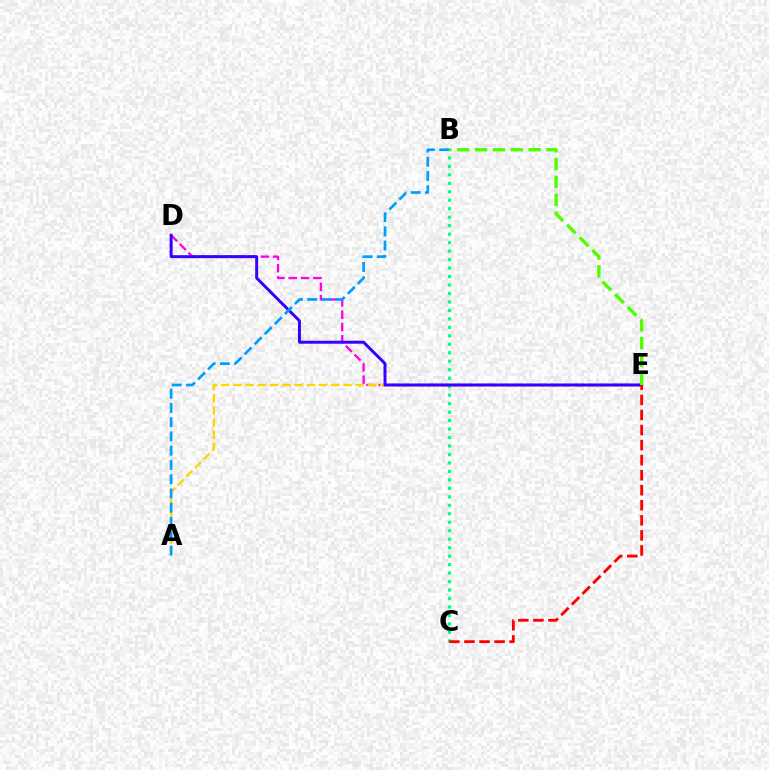{('B', 'C'): [{'color': '#00ff86', 'line_style': 'dotted', 'thickness': 2.3}], ('D', 'E'): [{'color': '#ff00ed', 'line_style': 'dashed', 'thickness': 1.67}, {'color': '#3700ff', 'line_style': 'solid', 'thickness': 2.15}], ('A', 'E'): [{'color': '#ffd500', 'line_style': 'dashed', 'thickness': 1.66}], ('B', 'E'): [{'color': '#4fff00', 'line_style': 'dashed', 'thickness': 2.43}], ('A', 'B'): [{'color': '#009eff', 'line_style': 'dashed', 'thickness': 1.94}], ('C', 'E'): [{'color': '#ff0000', 'line_style': 'dashed', 'thickness': 2.05}]}